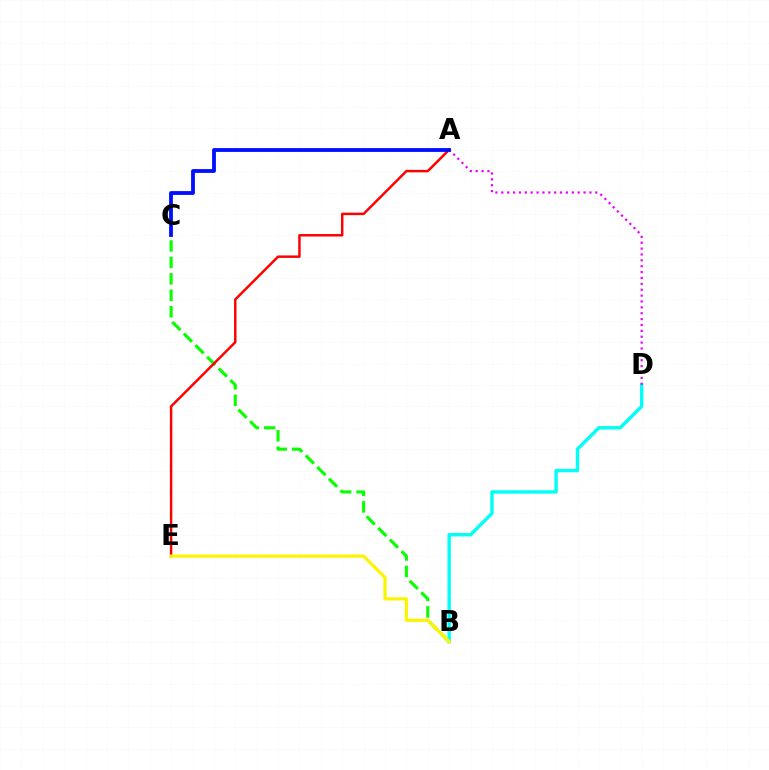{('B', 'C'): [{'color': '#08ff00', 'line_style': 'dashed', 'thickness': 2.23}], ('A', 'E'): [{'color': '#ff0000', 'line_style': 'solid', 'thickness': 1.78}], ('B', 'D'): [{'color': '#00fff6', 'line_style': 'solid', 'thickness': 2.45}], ('A', 'D'): [{'color': '#ee00ff', 'line_style': 'dotted', 'thickness': 1.6}], ('B', 'E'): [{'color': '#fcf500', 'line_style': 'solid', 'thickness': 2.31}], ('A', 'C'): [{'color': '#0010ff', 'line_style': 'solid', 'thickness': 2.75}]}